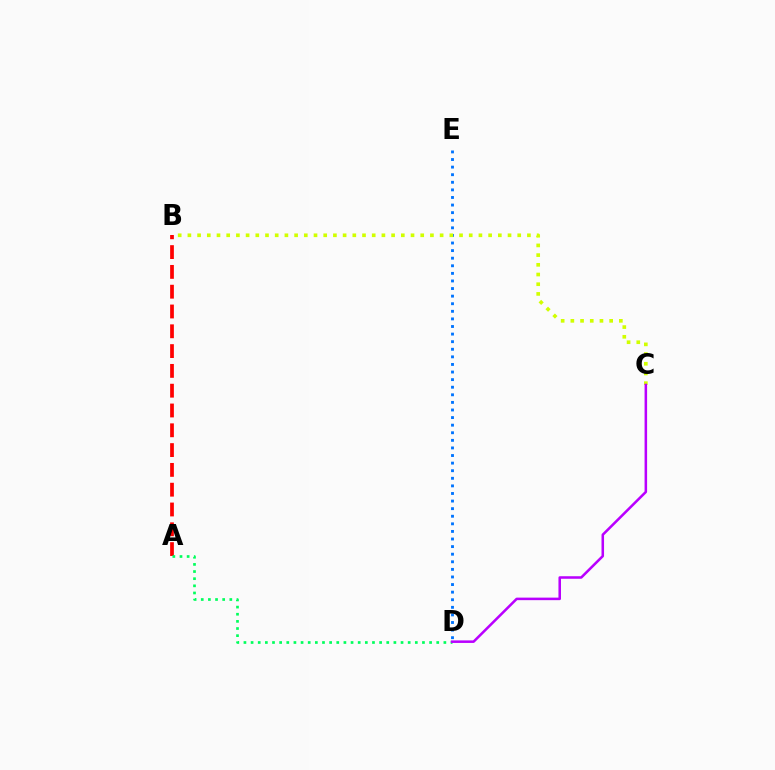{('A', 'B'): [{'color': '#ff0000', 'line_style': 'dashed', 'thickness': 2.69}], ('D', 'E'): [{'color': '#0074ff', 'line_style': 'dotted', 'thickness': 2.06}], ('B', 'C'): [{'color': '#d1ff00', 'line_style': 'dotted', 'thickness': 2.64}], ('A', 'D'): [{'color': '#00ff5c', 'line_style': 'dotted', 'thickness': 1.94}], ('C', 'D'): [{'color': '#b900ff', 'line_style': 'solid', 'thickness': 1.83}]}